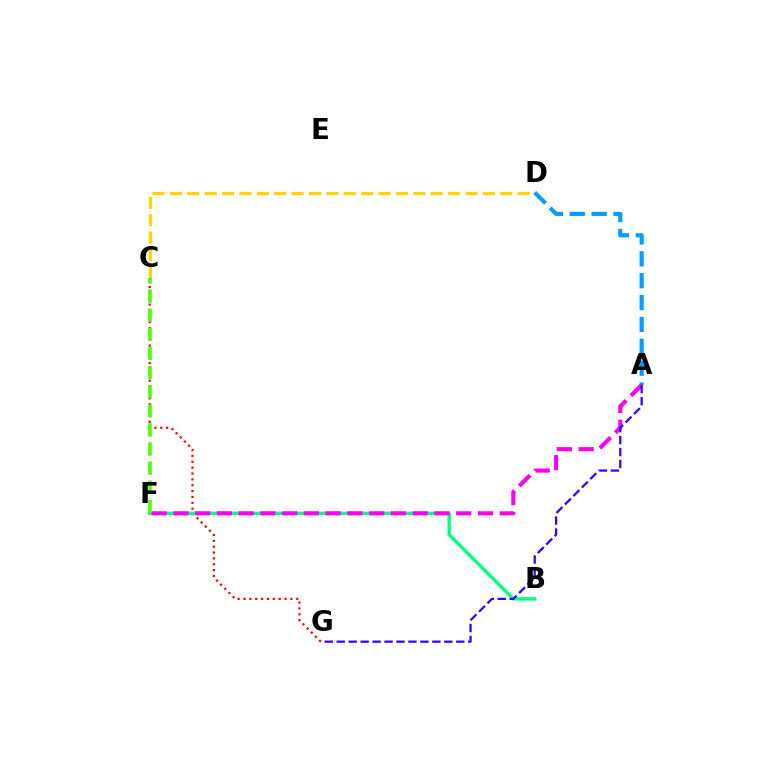{('C', 'G'): [{'color': '#ff0000', 'line_style': 'dotted', 'thickness': 1.59}], ('C', 'D'): [{'color': '#ffd500', 'line_style': 'dashed', 'thickness': 2.36}], ('A', 'D'): [{'color': '#009eff', 'line_style': 'dashed', 'thickness': 2.97}], ('B', 'F'): [{'color': '#00ff86', 'line_style': 'solid', 'thickness': 2.43}], ('A', 'F'): [{'color': '#ff00ed', 'line_style': 'dashed', 'thickness': 2.96}], ('A', 'G'): [{'color': '#3700ff', 'line_style': 'dashed', 'thickness': 1.62}], ('C', 'F'): [{'color': '#4fff00', 'line_style': 'dashed', 'thickness': 2.6}]}